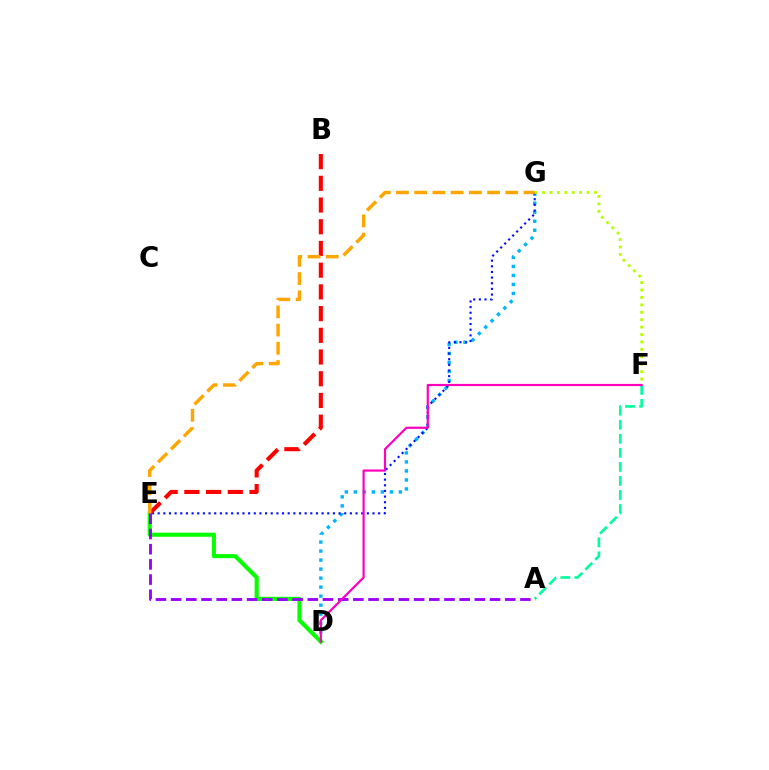{('D', 'G'): [{'color': '#00b5ff', 'line_style': 'dotted', 'thickness': 2.45}], ('E', 'G'): [{'color': '#0010ff', 'line_style': 'dotted', 'thickness': 1.54}, {'color': '#ffa500', 'line_style': 'dashed', 'thickness': 2.48}], ('D', 'E'): [{'color': '#08ff00', 'line_style': 'solid', 'thickness': 2.95}], ('F', 'G'): [{'color': '#b3ff00', 'line_style': 'dotted', 'thickness': 2.02}], ('A', 'F'): [{'color': '#00ff9d', 'line_style': 'dashed', 'thickness': 1.91}], ('B', 'E'): [{'color': '#ff0000', 'line_style': 'dashed', 'thickness': 2.95}], ('A', 'E'): [{'color': '#9b00ff', 'line_style': 'dashed', 'thickness': 2.06}], ('D', 'F'): [{'color': '#ff00bd', 'line_style': 'solid', 'thickness': 1.58}]}